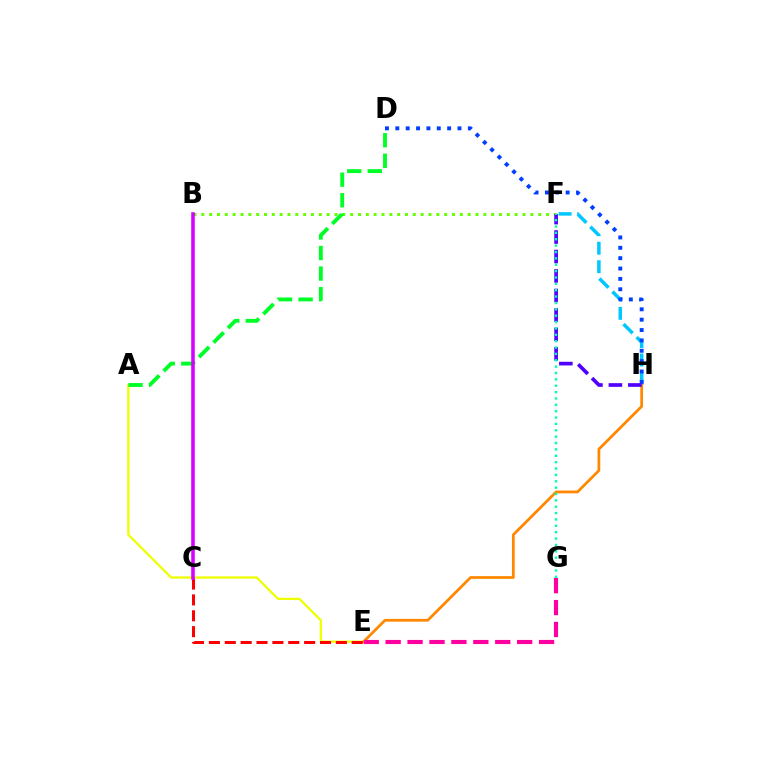{('A', 'E'): [{'color': '#eeff00', 'line_style': 'solid', 'thickness': 1.64}], ('F', 'H'): [{'color': '#00c7ff', 'line_style': 'dashed', 'thickness': 2.51}, {'color': '#4f00ff', 'line_style': 'dashed', 'thickness': 2.65}], ('E', 'H'): [{'color': '#ff8800', 'line_style': 'solid', 'thickness': 1.99}], ('E', 'G'): [{'color': '#ff00a0', 'line_style': 'dashed', 'thickness': 2.98}], ('C', 'E'): [{'color': '#ff0000', 'line_style': 'dashed', 'thickness': 2.16}], ('B', 'F'): [{'color': '#66ff00', 'line_style': 'dotted', 'thickness': 2.13}], ('D', 'H'): [{'color': '#003fff', 'line_style': 'dotted', 'thickness': 2.82}], ('A', 'D'): [{'color': '#00ff27', 'line_style': 'dashed', 'thickness': 2.79}], ('F', 'G'): [{'color': '#00ffaf', 'line_style': 'dotted', 'thickness': 1.73}], ('B', 'C'): [{'color': '#d600ff', 'line_style': 'solid', 'thickness': 2.56}]}